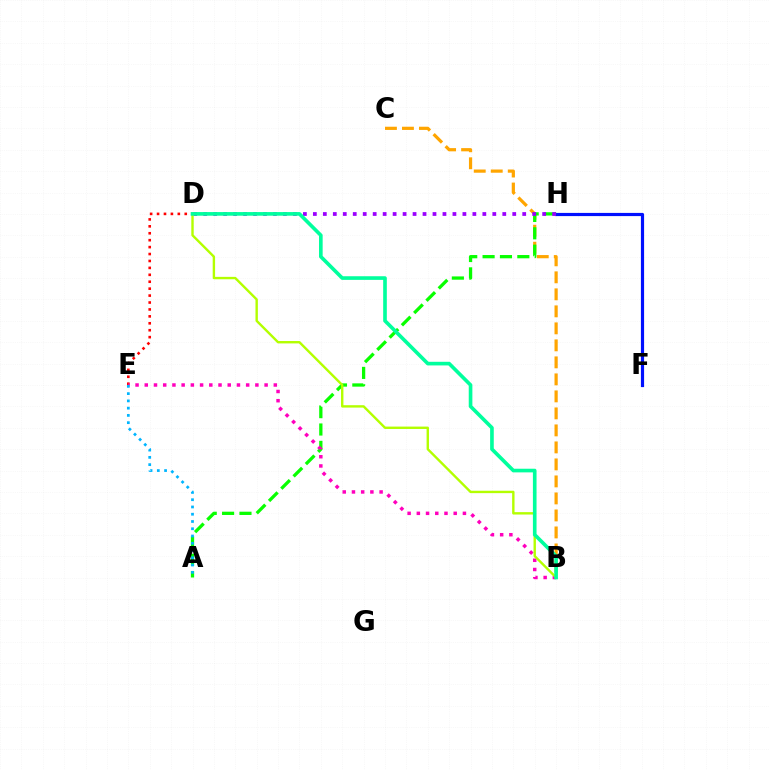{('D', 'E'): [{'color': '#ff0000', 'line_style': 'dotted', 'thickness': 1.88}], ('B', 'C'): [{'color': '#ffa500', 'line_style': 'dashed', 'thickness': 2.31}], ('F', 'H'): [{'color': '#0010ff', 'line_style': 'solid', 'thickness': 2.29}], ('A', 'H'): [{'color': '#08ff00', 'line_style': 'dashed', 'thickness': 2.36}], ('B', 'E'): [{'color': '#ff00bd', 'line_style': 'dotted', 'thickness': 2.5}], ('D', 'H'): [{'color': '#9b00ff', 'line_style': 'dotted', 'thickness': 2.71}], ('A', 'E'): [{'color': '#00b5ff', 'line_style': 'dotted', 'thickness': 1.97}], ('B', 'D'): [{'color': '#b3ff00', 'line_style': 'solid', 'thickness': 1.72}, {'color': '#00ff9d', 'line_style': 'solid', 'thickness': 2.62}]}